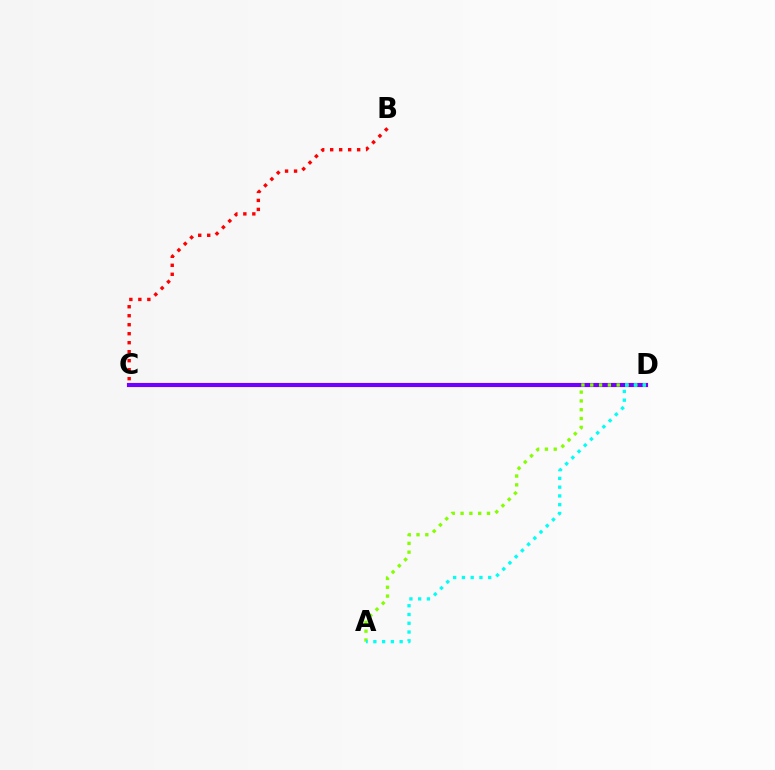{('C', 'D'): [{'color': '#7200ff', 'line_style': 'solid', 'thickness': 2.98}], ('A', 'D'): [{'color': '#84ff00', 'line_style': 'dotted', 'thickness': 2.39}, {'color': '#00fff6', 'line_style': 'dotted', 'thickness': 2.38}], ('B', 'C'): [{'color': '#ff0000', 'line_style': 'dotted', 'thickness': 2.44}]}